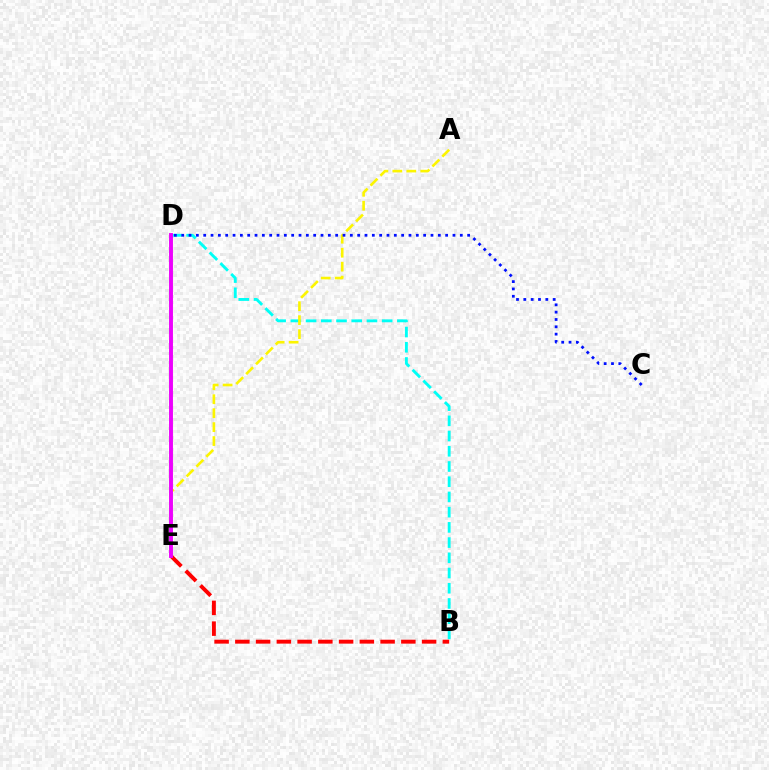{('B', 'D'): [{'color': '#00fff6', 'line_style': 'dashed', 'thickness': 2.07}], ('A', 'E'): [{'color': '#fcf500', 'line_style': 'dashed', 'thickness': 1.9}], ('C', 'D'): [{'color': '#0010ff', 'line_style': 'dotted', 'thickness': 1.99}], ('B', 'E'): [{'color': '#ff0000', 'line_style': 'dashed', 'thickness': 2.82}], ('D', 'E'): [{'color': '#08ff00', 'line_style': 'dashed', 'thickness': 1.71}, {'color': '#ee00ff', 'line_style': 'solid', 'thickness': 2.81}]}